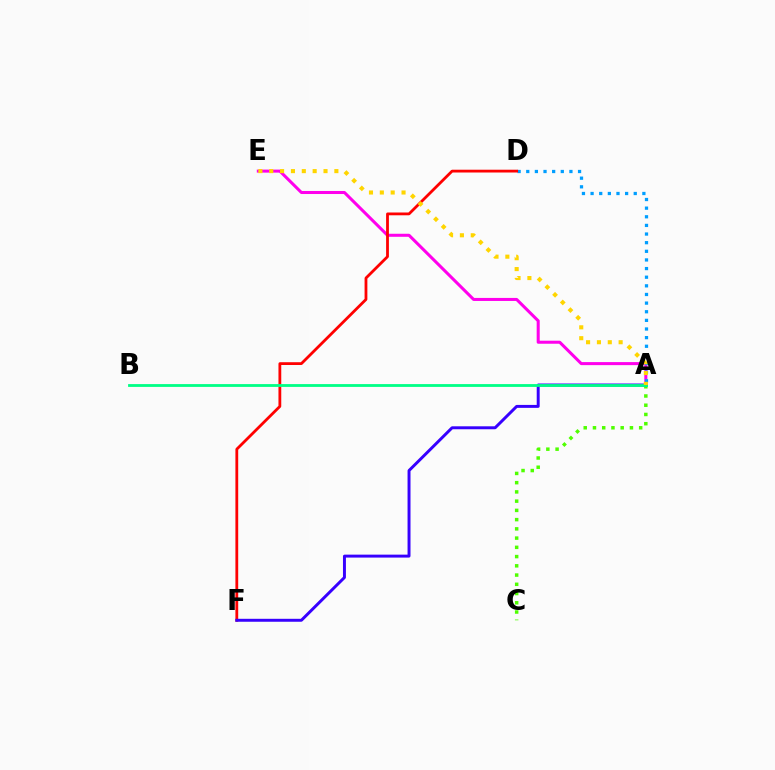{('A', 'E'): [{'color': '#ff00ed', 'line_style': 'solid', 'thickness': 2.19}, {'color': '#ffd500', 'line_style': 'dotted', 'thickness': 2.95}], ('A', 'D'): [{'color': '#009eff', 'line_style': 'dotted', 'thickness': 2.35}], ('A', 'C'): [{'color': '#4fff00', 'line_style': 'dotted', 'thickness': 2.51}], ('D', 'F'): [{'color': '#ff0000', 'line_style': 'solid', 'thickness': 2.01}], ('A', 'F'): [{'color': '#3700ff', 'line_style': 'solid', 'thickness': 2.13}], ('A', 'B'): [{'color': '#00ff86', 'line_style': 'solid', 'thickness': 2.02}]}